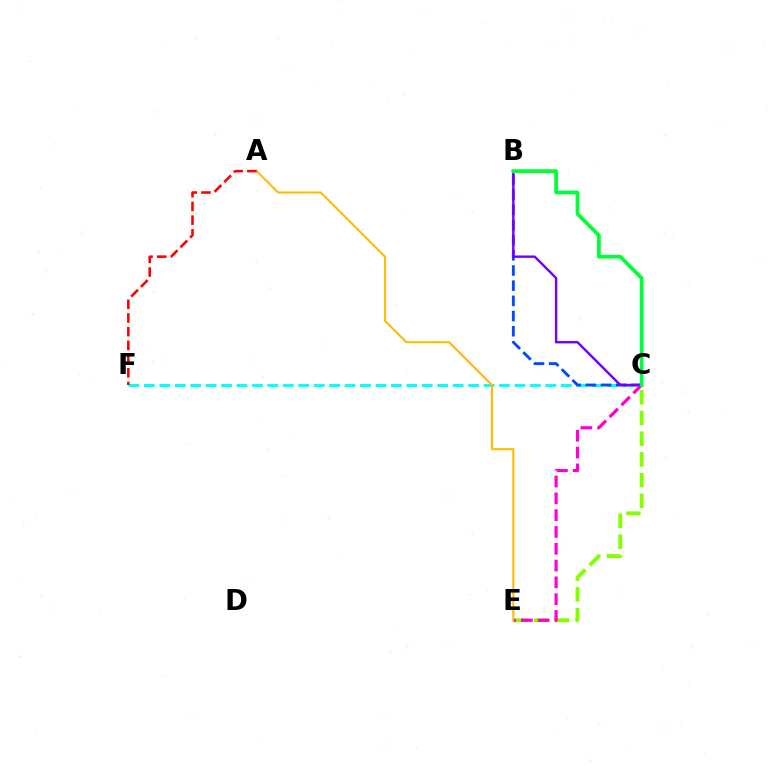{('C', 'F'): [{'color': '#00fff6', 'line_style': 'dashed', 'thickness': 2.1}], ('B', 'C'): [{'color': '#004bff', 'line_style': 'dashed', 'thickness': 2.06}, {'color': '#7200ff', 'line_style': 'solid', 'thickness': 1.73}, {'color': '#00ff39', 'line_style': 'solid', 'thickness': 2.71}], ('C', 'E'): [{'color': '#84ff00', 'line_style': 'dashed', 'thickness': 2.82}, {'color': '#ff00cf', 'line_style': 'dashed', 'thickness': 2.28}], ('A', 'E'): [{'color': '#ffbd00', 'line_style': 'solid', 'thickness': 1.53}], ('A', 'F'): [{'color': '#ff0000', 'line_style': 'dashed', 'thickness': 1.86}]}